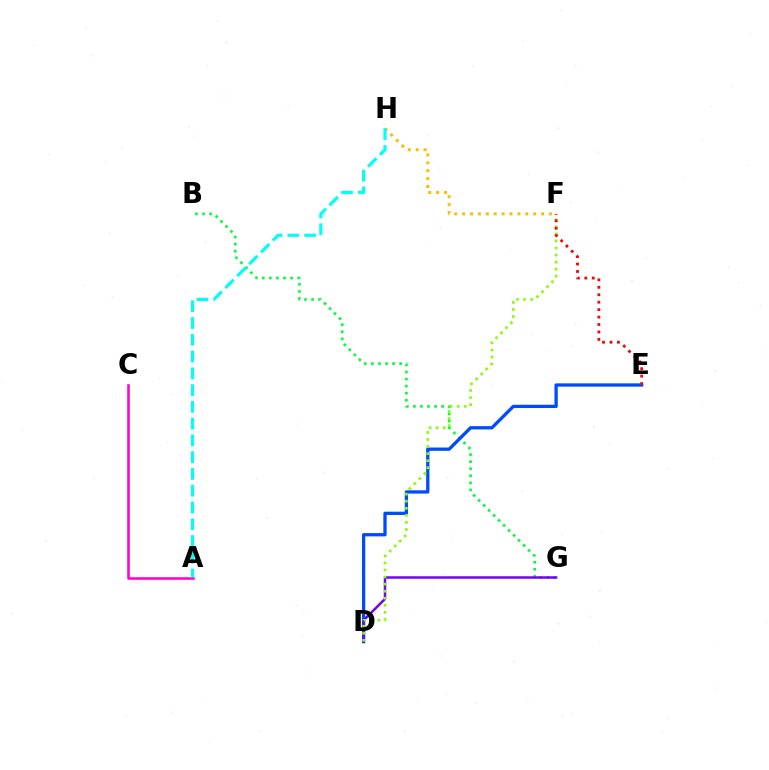{('A', 'C'): [{'color': '#ff00cf', 'line_style': 'solid', 'thickness': 1.84}], ('B', 'G'): [{'color': '#00ff39', 'line_style': 'dotted', 'thickness': 1.92}], ('D', 'E'): [{'color': '#004bff', 'line_style': 'solid', 'thickness': 2.37}], ('F', 'H'): [{'color': '#ffbd00', 'line_style': 'dotted', 'thickness': 2.15}], ('D', 'G'): [{'color': '#7200ff', 'line_style': 'solid', 'thickness': 1.79}], ('A', 'H'): [{'color': '#00fff6', 'line_style': 'dashed', 'thickness': 2.28}], ('D', 'F'): [{'color': '#84ff00', 'line_style': 'dotted', 'thickness': 1.92}], ('E', 'F'): [{'color': '#ff0000', 'line_style': 'dotted', 'thickness': 2.02}]}